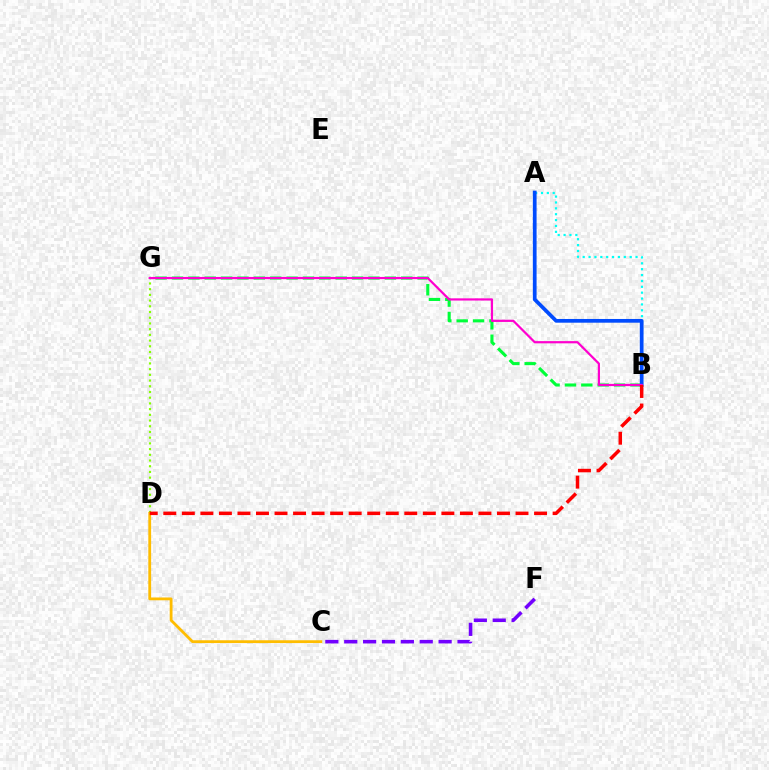{('A', 'B'): [{'color': '#00fff6', 'line_style': 'dotted', 'thickness': 1.6}, {'color': '#004bff', 'line_style': 'solid', 'thickness': 2.68}], ('B', 'G'): [{'color': '#00ff39', 'line_style': 'dashed', 'thickness': 2.22}, {'color': '#ff00cf', 'line_style': 'solid', 'thickness': 1.59}], ('D', 'G'): [{'color': '#84ff00', 'line_style': 'dotted', 'thickness': 1.55}], ('C', 'D'): [{'color': '#ffbd00', 'line_style': 'solid', 'thickness': 2.02}], ('C', 'F'): [{'color': '#7200ff', 'line_style': 'dashed', 'thickness': 2.56}], ('B', 'D'): [{'color': '#ff0000', 'line_style': 'dashed', 'thickness': 2.52}]}